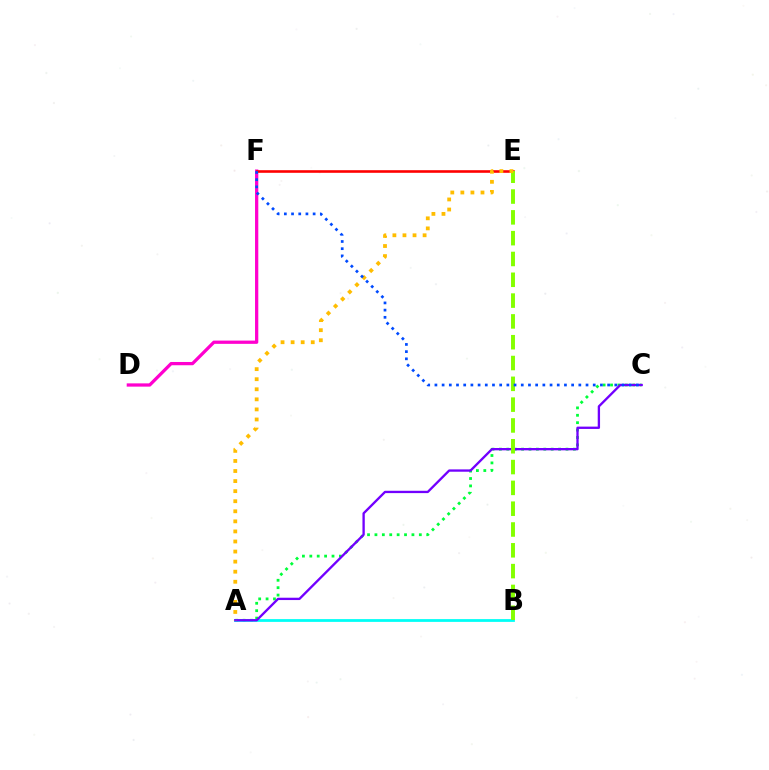{('A', 'C'): [{'color': '#00ff39', 'line_style': 'dotted', 'thickness': 2.01}, {'color': '#7200ff', 'line_style': 'solid', 'thickness': 1.68}], ('D', 'F'): [{'color': '#ff00cf', 'line_style': 'solid', 'thickness': 2.35}], ('A', 'B'): [{'color': '#00fff6', 'line_style': 'solid', 'thickness': 2.0}], ('E', 'F'): [{'color': '#ff0000', 'line_style': 'solid', 'thickness': 1.88}], ('B', 'E'): [{'color': '#84ff00', 'line_style': 'dashed', 'thickness': 2.83}], ('A', 'E'): [{'color': '#ffbd00', 'line_style': 'dotted', 'thickness': 2.74}], ('C', 'F'): [{'color': '#004bff', 'line_style': 'dotted', 'thickness': 1.96}]}